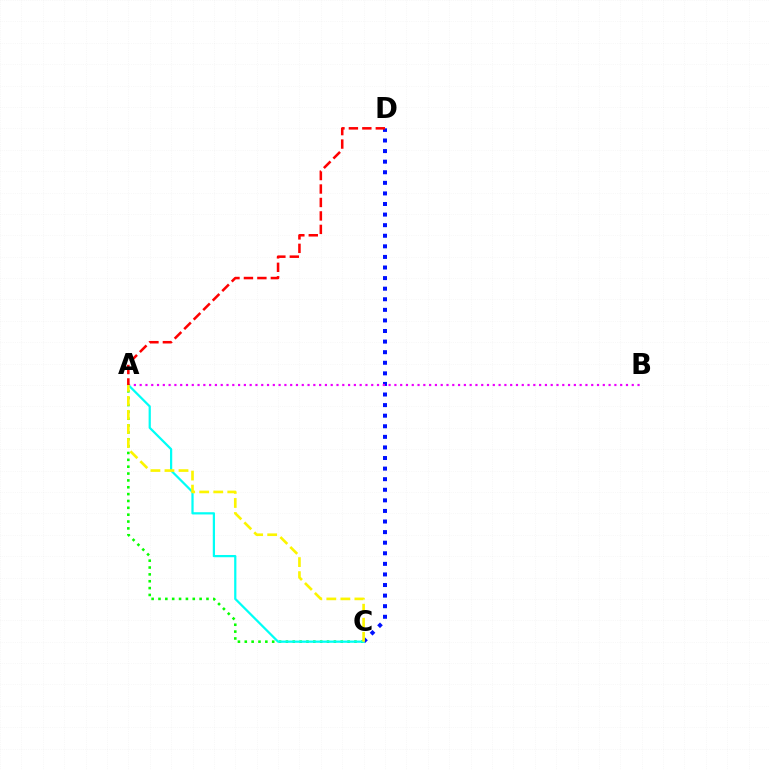{('C', 'D'): [{'color': '#0010ff', 'line_style': 'dotted', 'thickness': 2.88}], ('A', 'C'): [{'color': '#08ff00', 'line_style': 'dotted', 'thickness': 1.86}, {'color': '#00fff6', 'line_style': 'solid', 'thickness': 1.61}, {'color': '#fcf500', 'line_style': 'dashed', 'thickness': 1.91}], ('A', 'B'): [{'color': '#ee00ff', 'line_style': 'dotted', 'thickness': 1.57}], ('A', 'D'): [{'color': '#ff0000', 'line_style': 'dashed', 'thickness': 1.83}]}